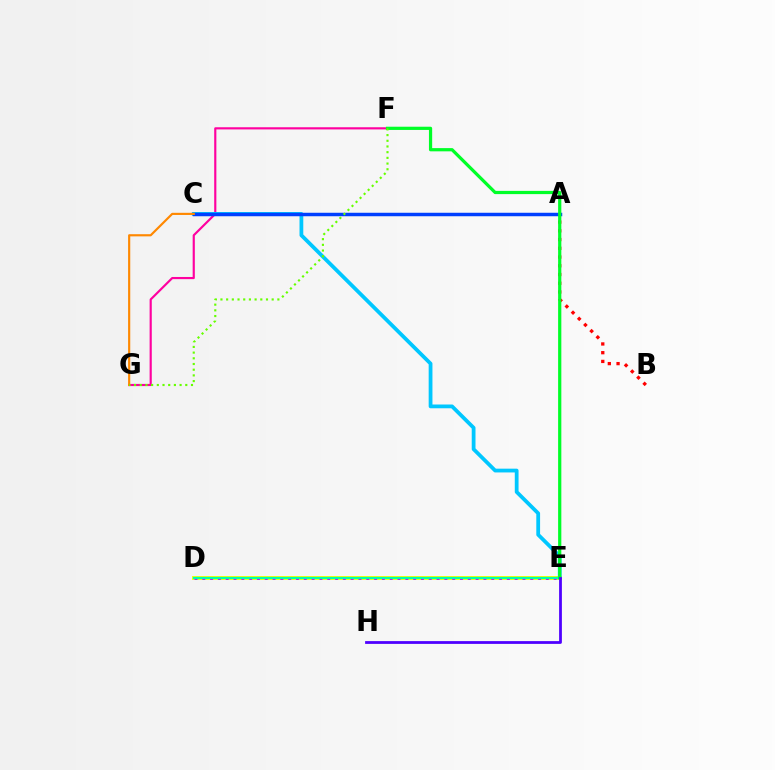{('A', 'B'): [{'color': '#ff0000', 'line_style': 'dotted', 'thickness': 2.37}], ('F', 'G'): [{'color': '#ff00a0', 'line_style': 'solid', 'thickness': 1.56}, {'color': '#66ff00', 'line_style': 'dotted', 'thickness': 1.55}], ('D', 'E'): [{'color': '#eeff00', 'line_style': 'solid', 'thickness': 2.79}, {'color': '#d600ff', 'line_style': 'dotted', 'thickness': 2.12}, {'color': '#00ffaf', 'line_style': 'solid', 'thickness': 1.54}], ('C', 'E'): [{'color': '#00c7ff', 'line_style': 'solid', 'thickness': 2.72}], ('A', 'C'): [{'color': '#003fff', 'line_style': 'solid', 'thickness': 2.5}], ('C', 'G'): [{'color': '#ff8800', 'line_style': 'solid', 'thickness': 1.56}], ('E', 'F'): [{'color': '#00ff27', 'line_style': 'solid', 'thickness': 2.32}], ('E', 'H'): [{'color': '#4f00ff', 'line_style': 'solid', 'thickness': 2.0}]}